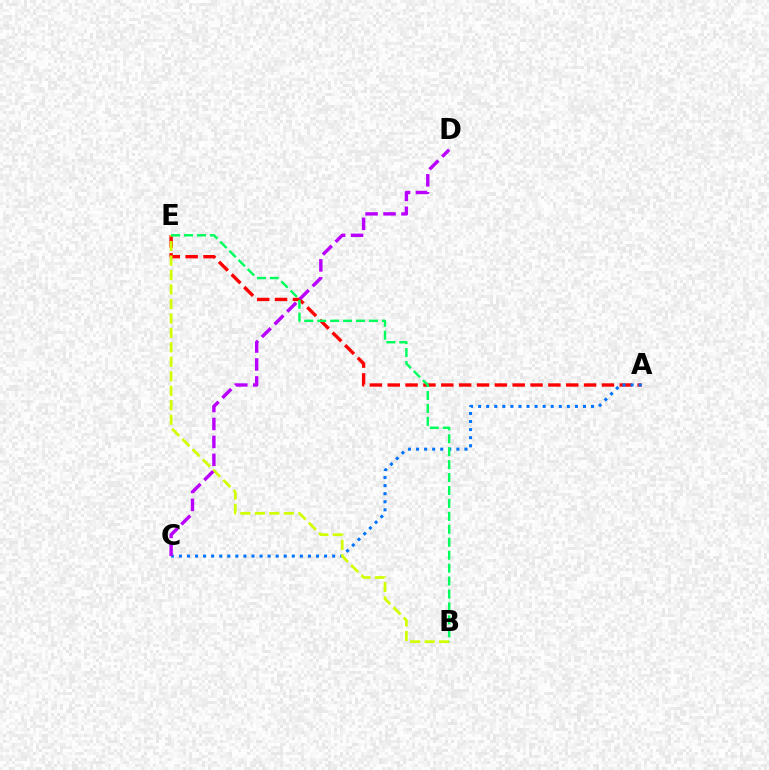{('A', 'E'): [{'color': '#ff0000', 'line_style': 'dashed', 'thickness': 2.43}], ('A', 'C'): [{'color': '#0074ff', 'line_style': 'dotted', 'thickness': 2.19}], ('B', 'E'): [{'color': '#d1ff00', 'line_style': 'dashed', 'thickness': 1.97}, {'color': '#00ff5c', 'line_style': 'dashed', 'thickness': 1.76}], ('C', 'D'): [{'color': '#b900ff', 'line_style': 'dashed', 'thickness': 2.44}]}